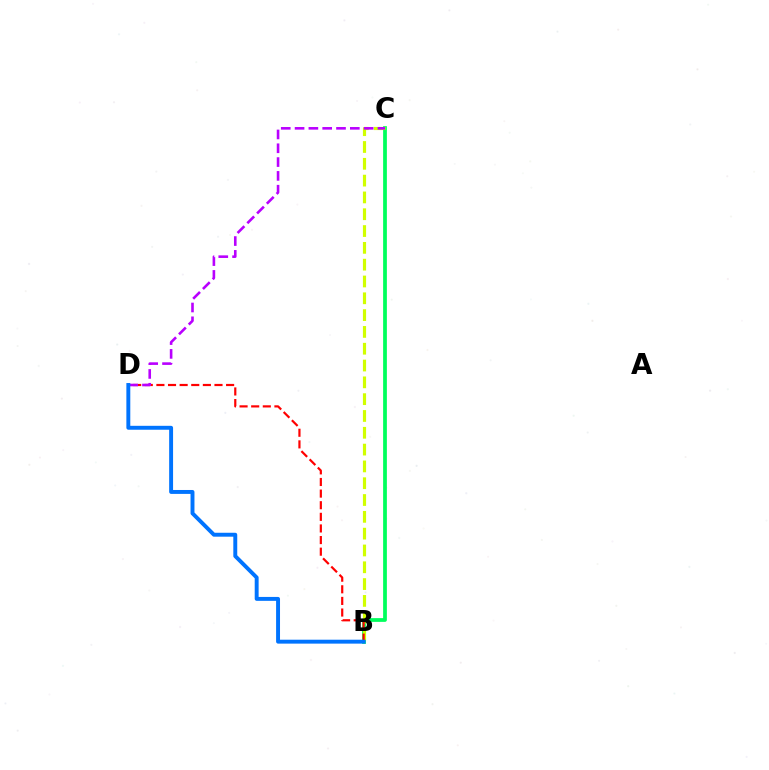{('B', 'C'): [{'color': '#00ff5c', 'line_style': 'solid', 'thickness': 2.7}, {'color': '#d1ff00', 'line_style': 'dashed', 'thickness': 2.28}], ('B', 'D'): [{'color': '#ff0000', 'line_style': 'dashed', 'thickness': 1.58}, {'color': '#0074ff', 'line_style': 'solid', 'thickness': 2.82}], ('C', 'D'): [{'color': '#b900ff', 'line_style': 'dashed', 'thickness': 1.88}]}